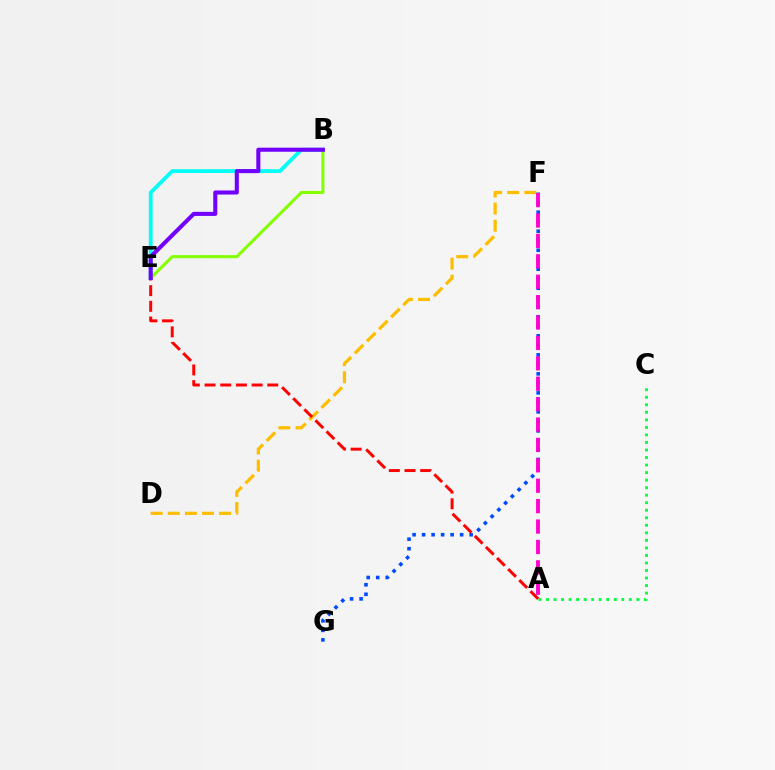{('D', 'F'): [{'color': '#ffbd00', 'line_style': 'dashed', 'thickness': 2.32}], ('F', 'G'): [{'color': '#004bff', 'line_style': 'dotted', 'thickness': 2.58}], ('A', 'C'): [{'color': '#00ff39', 'line_style': 'dotted', 'thickness': 2.05}], ('B', 'E'): [{'color': '#00fff6', 'line_style': 'solid', 'thickness': 2.73}, {'color': '#84ff00', 'line_style': 'solid', 'thickness': 2.21}, {'color': '#7200ff', 'line_style': 'solid', 'thickness': 2.93}], ('A', 'F'): [{'color': '#ff00cf', 'line_style': 'dashed', 'thickness': 2.77}], ('A', 'E'): [{'color': '#ff0000', 'line_style': 'dashed', 'thickness': 2.13}]}